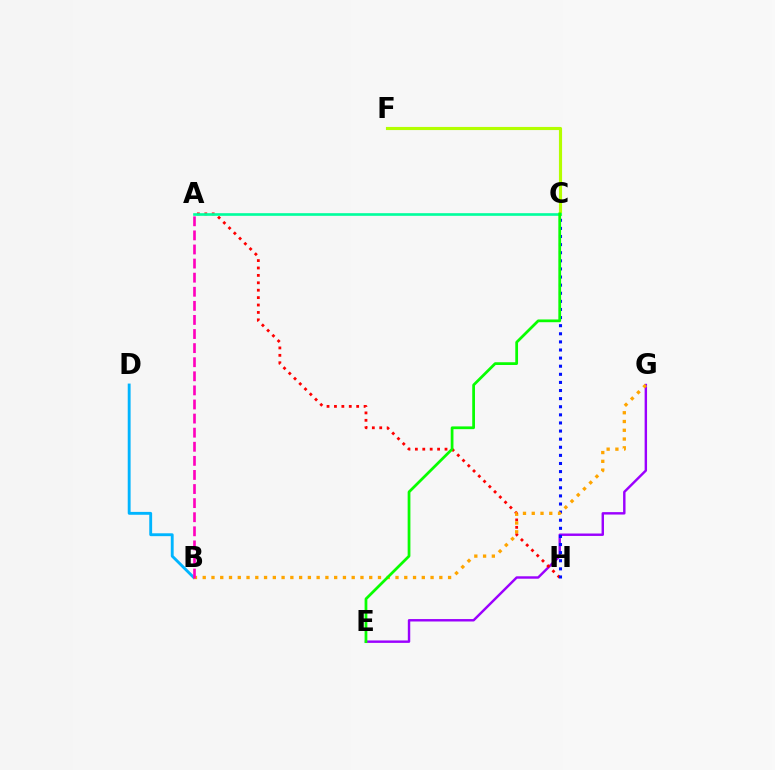{('E', 'G'): [{'color': '#9b00ff', 'line_style': 'solid', 'thickness': 1.75}], ('B', 'D'): [{'color': '#00b5ff', 'line_style': 'solid', 'thickness': 2.07}], ('C', 'F'): [{'color': '#b3ff00', 'line_style': 'solid', 'thickness': 2.25}], ('A', 'H'): [{'color': '#ff0000', 'line_style': 'dotted', 'thickness': 2.01}], ('A', 'C'): [{'color': '#00ff9d', 'line_style': 'solid', 'thickness': 1.91}], ('C', 'H'): [{'color': '#0010ff', 'line_style': 'dotted', 'thickness': 2.2}], ('B', 'G'): [{'color': '#ffa500', 'line_style': 'dotted', 'thickness': 2.38}], ('C', 'E'): [{'color': '#08ff00', 'line_style': 'solid', 'thickness': 1.98}], ('A', 'B'): [{'color': '#ff00bd', 'line_style': 'dashed', 'thickness': 1.91}]}